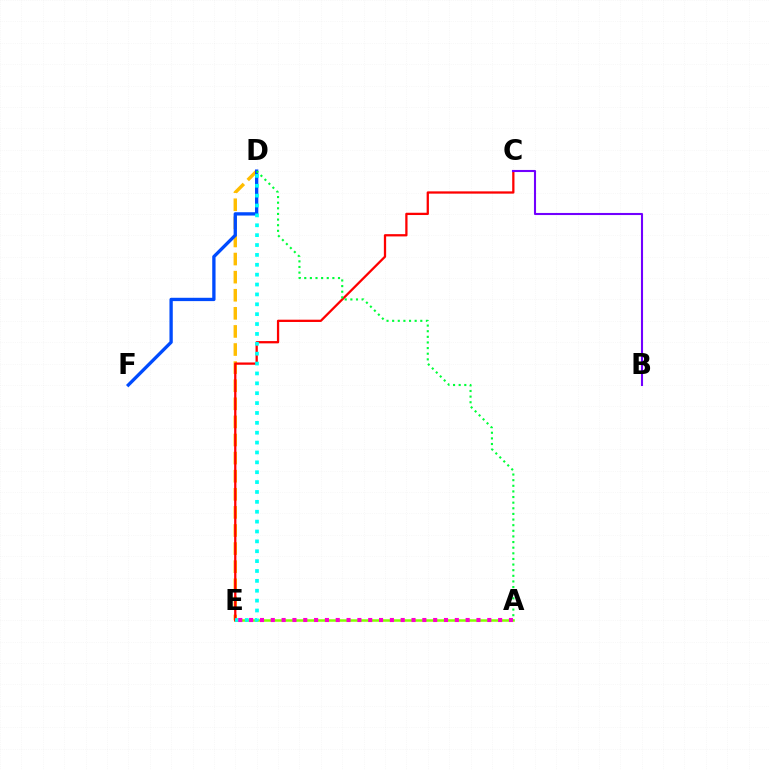{('A', 'E'): [{'color': '#84ff00', 'line_style': 'solid', 'thickness': 1.82}, {'color': '#ff00cf', 'line_style': 'dotted', 'thickness': 2.94}], ('D', 'E'): [{'color': '#ffbd00', 'line_style': 'dashed', 'thickness': 2.46}, {'color': '#00fff6', 'line_style': 'dotted', 'thickness': 2.68}], ('D', 'F'): [{'color': '#004bff', 'line_style': 'solid', 'thickness': 2.39}], ('C', 'E'): [{'color': '#ff0000', 'line_style': 'solid', 'thickness': 1.64}], ('B', 'C'): [{'color': '#7200ff', 'line_style': 'solid', 'thickness': 1.51}], ('A', 'D'): [{'color': '#00ff39', 'line_style': 'dotted', 'thickness': 1.53}]}